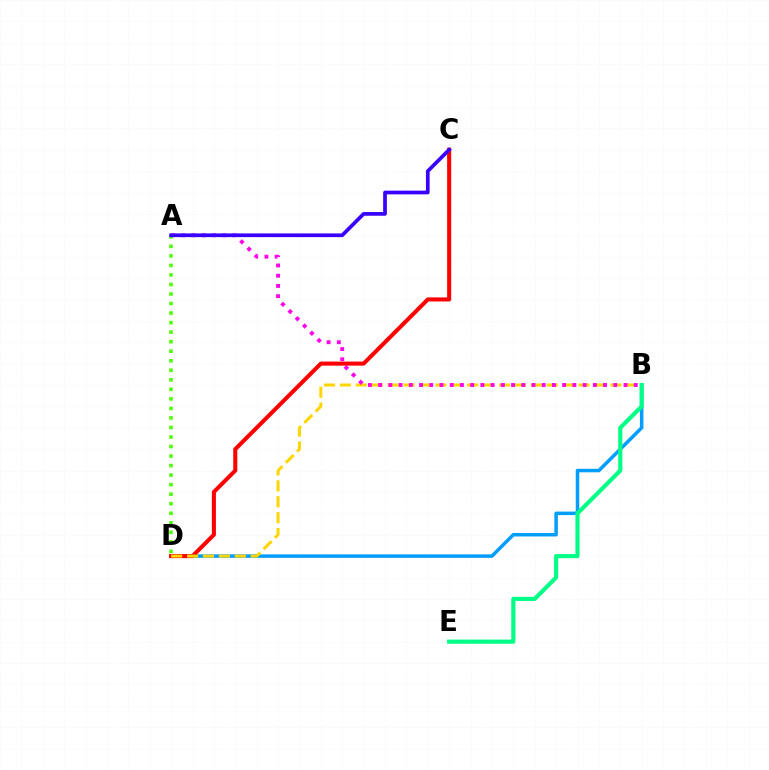{('B', 'D'): [{'color': '#009eff', 'line_style': 'solid', 'thickness': 2.51}, {'color': '#ffd500', 'line_style': 'dashed', 'thickness': 2.16}], ('C', 'D'): [{'color': '#ff0000', 'line_style': 'solid', 'thickness': 2.91}], ('B', 'E'): [{'color': '#00ff86', 'line_style': 'solid', 'thickness': 2.99}], ('A', 'B'): [{'color': '#ff00ed', 'line_style': 'dotted', 'thickness': 2.78}], ('A', 'D'): [{'color': '#4fff00', 'line_style': 'dotted', 'thickness': 2.59}], ('A', 'C'): [{'color': '#3700ff', 'line_style': 'solid', 'thickness': 2.67}]}